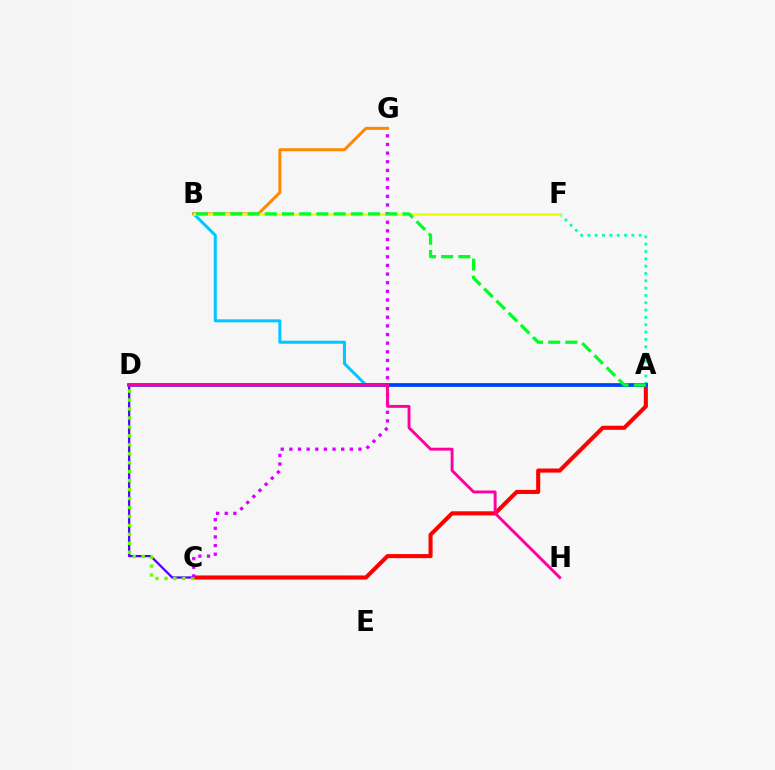{('C', 'D'): [{'color': '#4f00ff', 'line_style': 'solid', 'thickness': 1.62}, {'color': '#66ff00', 'line_style': 'dotted', 'thickness': 2.43}], ('A', 'F'): [{'color': '#00ffaf', 'line_style': 'dotted', 'thickness': 1.99}], ('A', 'C'): [{'color': '#ff0000', 'line_style': 'solid', 'thickness': 2.94}], ('A', 'B'): [{'color': '#00c7ff', 'line_style': 'solid', 'thickness': 2.17}, {'color': '#00ff27', 'line_style': 'dashed', 'thickness': 2.34}], ('A', 'D'): [{'color': '#003fff', 'line_style': 'solid', 'thickness': 2.6}], ('C', 'G'): [{'color': '#d600ff', 'line_style': 'dotted', 'thickness': 2.35}], ('B', 'G'): [{'color': '#ff8800', 'line_style': 'solid', 'thickness': 2.15}], ('D', 'H'): [{'color': '#ff00a0', 'line_style': 'solid', 'thickness': 2.09}], ('B', 'F'): [{'color': '#eeff00', 'line_style': 'solid', 'thickness': 1.94}]}